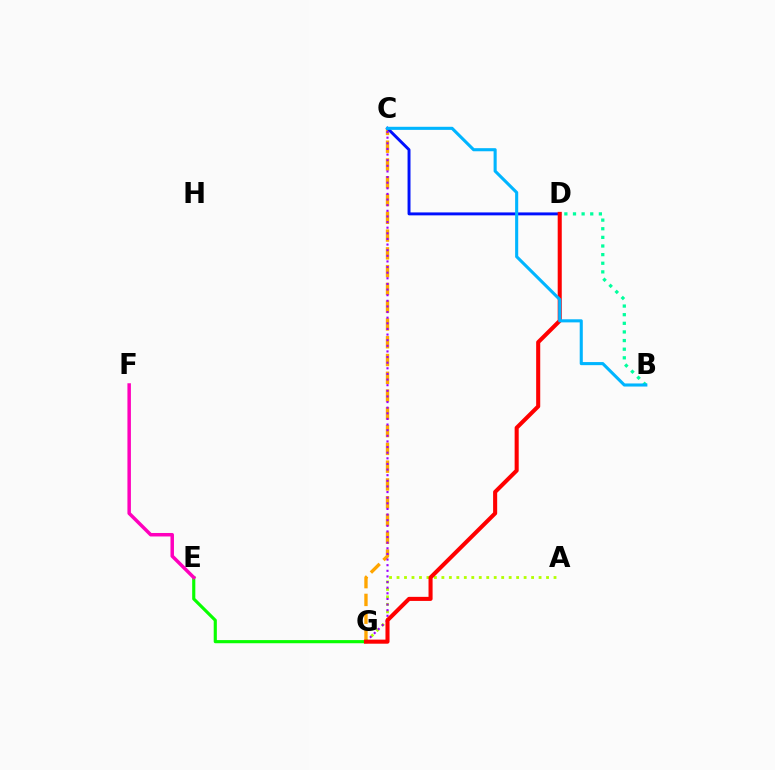{('C', 'G'): [{'color': '#ffa500', 'line_style': 'dashed', 'thickness': 2.41}, {'color': '#9b00ff', 'line_style': 'dotted', 'thickness': 1.53}], ('B', 'D'): [{'color': '#00ff9d', 'line_style': 'dotted', 'thickness': 2.34}], ('C', 'D'): [{'color': '#0010ff', 'line_style': 'solid', 'thickness': 2.11}], ('A', 'G'): [{'color': '#b3ff00', 'line_style': 'dotted', 'thickness': 2.03}], ('E', 'G'): [{'color': '#08ff00', 'line_style': 'solid', 'thickness': 2.26}], ('E', 'F'): [{'color': '#ff00bd', 'line_style': 'solid', 'thickness': 2.51}], ('D', 'G'): [{'color': '#ff0000', 'line_style': 'solid', 'thickness': 2.93}], ('B', 'C'): [{'color': '#00b5ff', 'line_style': 'solid', 'thickness': 2.22}]}